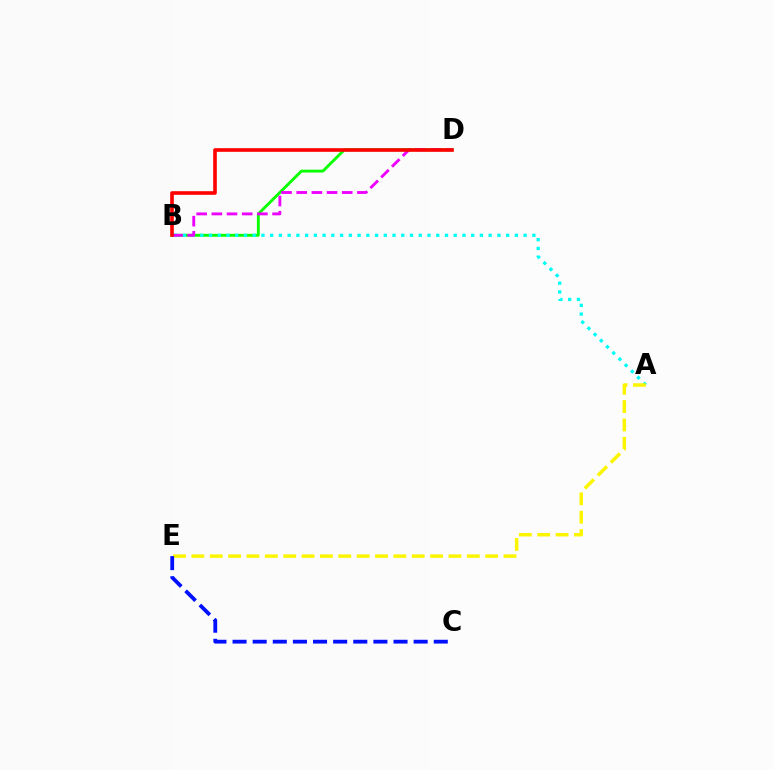{('B', 'D'): [{'color': '#08ff00', 'line_style': 'solid', 'thickness': 2.06}, {'color': '#ee00ff', 'line_style': 'dashed', 'thickness': 2.06}, {'color': '#ff0000', 'line_style': 'solid', 'thickness': 2.61}], ('A', 'B'): [{'color': '#00fff6', 'line_style': 'dotted', 'thickness': 2.37}], ('A', 'E'): [{'color': '#fcf500', 'line_style': 'dashed', 'thickness': 2.49}], ('C', 'E'): [{'color': '#0010ff', 'line_style': 'dashed', 'thickness': 2.73}]}